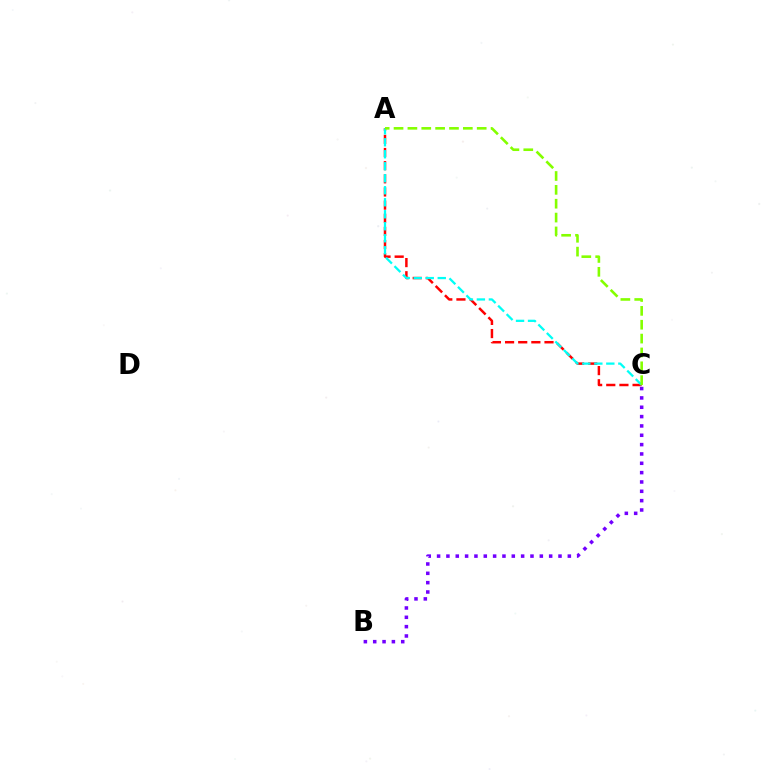{('A', 'C'): [{'color': '#ff0000', 'line_style': 'dashed', 'thickness': 1.79}, {'color': '#00fff6', 'line_style': 'dashed', 'thickness': 1.63}, {'color': '#84ff00', 'line_style': 'dashed', 'thickness': 1.88}], ('B', 'C'): [{'color': '#7200ff', 'line_style': 'dotted', 'thickness': 2.54}]}